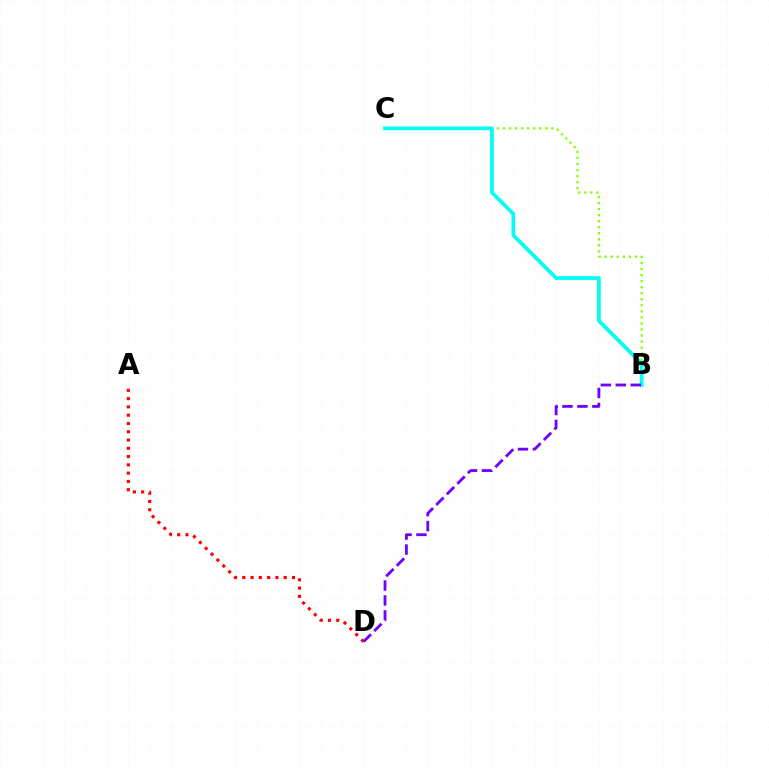{('B', 'C'): [{'color': '#84ff00', 'line_style': 'dotted', 'thickness': 1.64}, {'color': '#00fff6', 'line_style': 'solid', 'thickness': 2.7}], ('A', 'D'): [{'color': '#ff0000', 'line_style': 'dotted', 'thickness': 2.25}], ('B', 'D'): [{'color': '#7200ff', 'line_style': 'dashed', 'thickness': 2.03}]}